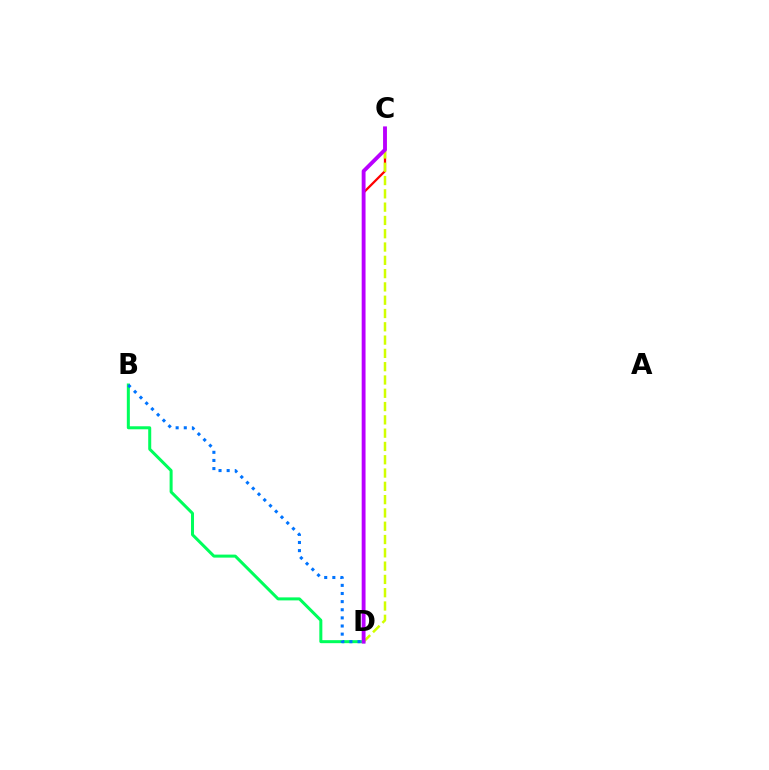{('B', 'D'): [{'color': '#00ff5c', 'line_style': 'solid', 'thickness': 2.17}, {'color': '#0074ff', 'line_style': 'dotted', 'thickness': 2.21}], ('C', 'D'): [{'color': '#ff0000', 'line_style': 'solid', 'thickness': 1.62}, {'color': '#d1ff00', 'line_style': 'dashed', 'thickness': 1.81}, {'color': '#b900ff', 'line_style': 'solid', 'thickness': 2.77}]}